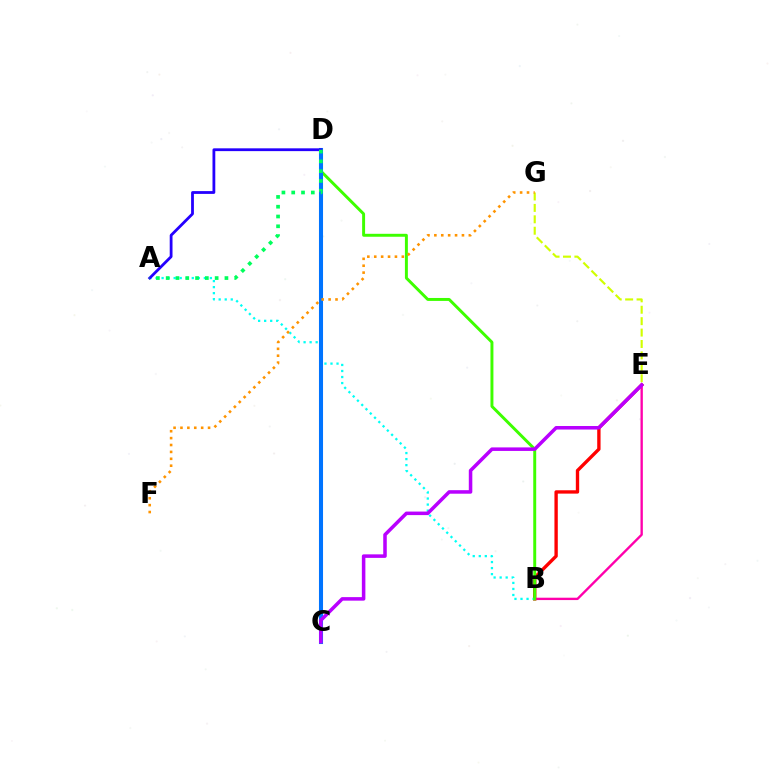{('B', 'E'): [{'color': '#ff0000', 'line_style': 'solid', 'thickness': 2.41}, {'color': '#ff00ac', 'line_style': 'solid', 'thickness': 1.7}], ('A', 'B'): [{'color': '#00fff6', 'line_style': 'dotted', 'thickness': 1.64}], ('B', 'D'): [{'color': '#3dff00', 'line_style': 'solid', 'thickness': 2.12}], ('C', 'D'): [{'color': '#0074ff', 'line_style': 'solid', 'thickness': 2.93}], ('A', 'D'): [{'color': '#2500ff', 'line_style': 'solid', 'thickness': 2.01}, {'color': '#00ff5c', 'line_style': 'dotted', 'thickness': 2.66}], ('E', 'G'): [{'color': '#d1ff00', 'line_style': 'dashed', 'thickness': 1.55}], ('F', 'G'): [{'color': '#ff9400', 'line_style': 'dotted', 'thickness': 1.87}], ('C', 'E'): [{'color': '#b900ff', 'line_style': 'solid', 'thickness': 2.54}]}